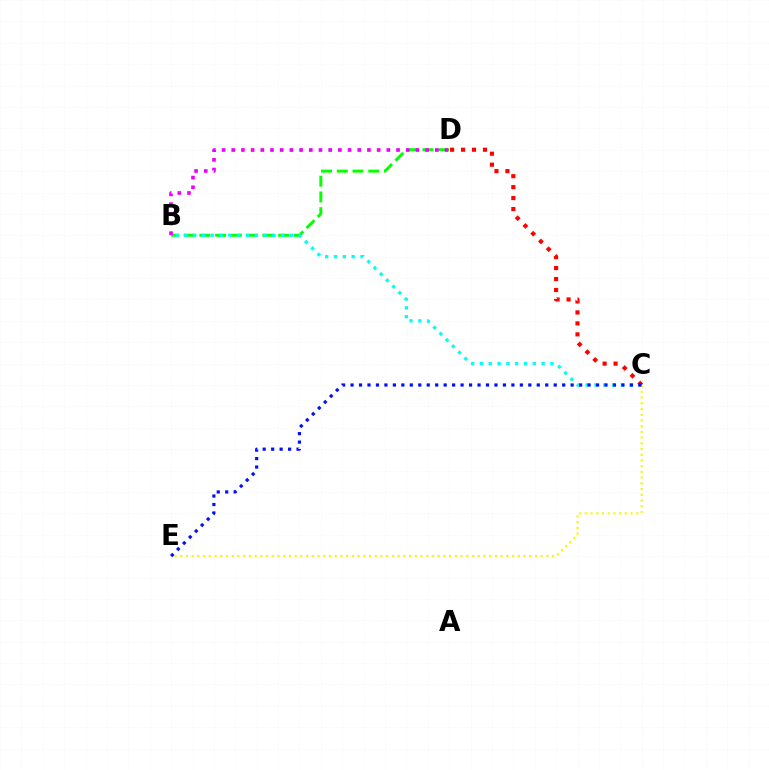{('B', 'D'): [{'color': '#08ff00', 'line_style': 'dashed', 'thickness': 2.14}, {'color': '#ee00ff', 'line_style': 'dotted', 'thickness': 2.63}], ('B', 'C'): [{'color': '#00fff6', 'line_style': 'dotted', 'thickness': 2.39}], ('C', 'D'): [{'color': '#ff0000', 'line_style': 'dotted', 'thickness': 2.98}], ('C', 'E'): [{'color': '#fcf500', 'line_style': 'dotted', 'thickness': 1.55}, {'color': '#0010ff', 'line_style': 'dotted', 'thickness': 2.3}]}